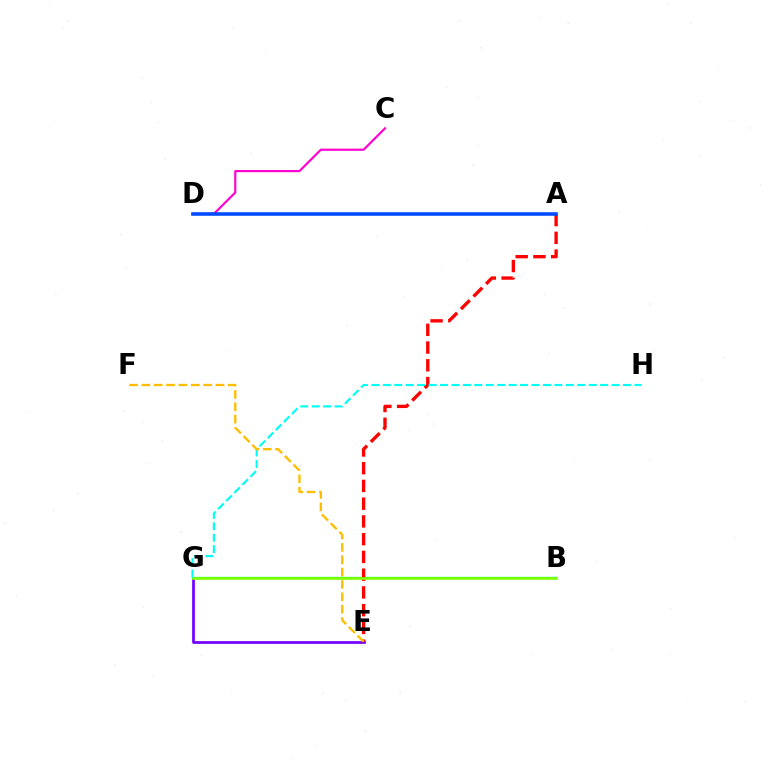{('E', 'G'): [{'color': '#7200ff', 'line_style': 'solid', 'thickness': 1.96}], ('B', 'G'): [{'color': '#00ff39', 'line_style': 'solid', 'thickness': 1.63}, {'color': '#84ff00', 'line_style': 'solid', 'thickness': 1.85}], ('A', 'E'): [{'color': '#ff0000', 'line_style': 'dashed', 'thickness': 2.41}], ('C', 'D'): [{'color': '#ff00cf', 'line_style': 'solid', 'thickness': 1.56}], ('A', 'D'): [{'color': '#004bff', 'line_style': 'solid', 'thickness': 2.56}], ('G', 'H'): [{'color': '#00fff6', 'line_style': 'dashed', 'thickness': 1.55}], ('E', 'F'): [{'color': '#ffbd00', 'line_style': 'dashed', 'thickness': 1.68}]}